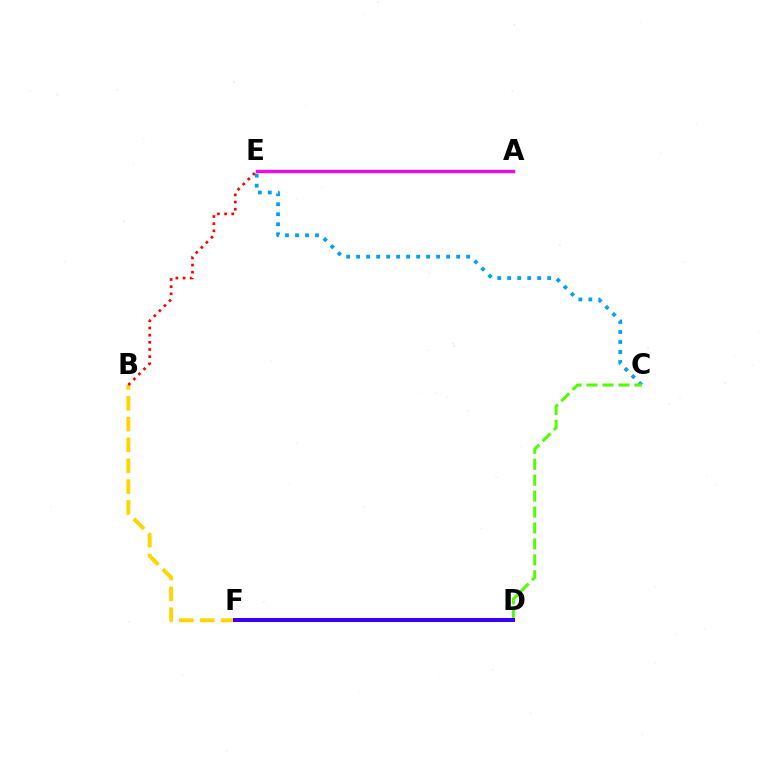{('B', 'F'): [{'color': '#ffd500', 'line_style': 'dashed', 'thickness': 2.83}], ('C', 'E'): [{'color': '#009eff', 'line_style': 'dotted', 'thickness': 2.72}], ('A', 'E'): [{'color': '#00ff86', 'line_style': 'solid', 'thickness': 2.5}, {'color': '#ff00ed', 'line_style': 'solid', 'thickness': 2.35}], ('B', 'E'): [{'color': '#ff0000', 'line_style': 'dotted', 'thickness': 1.95}], ('C', 'D'): [{'color': '#4fff00', 'line_style': 'dashed', 'thickness': 2.16}], ('D', 'F'): [{'color': '#3700ff', 'line_style': 'solid', 'thickness': 2.87}]}